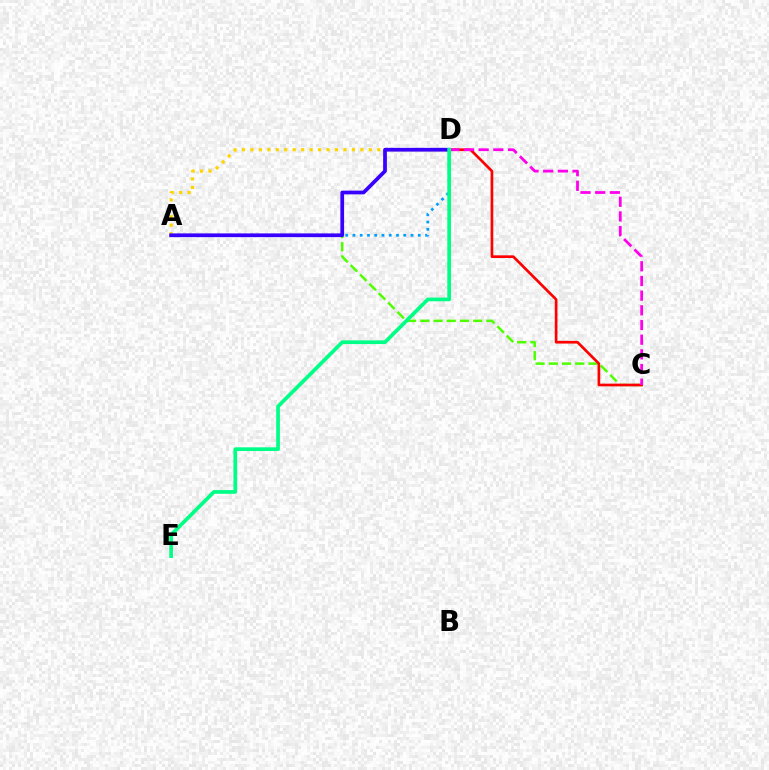{('A', 'D'): [{'color': '#ffd500', 'line_style': 'dotted', 'thickness': 2.3}, {'color': '#009eff', 'line_style': 'dotted', 'thickness': 1.97}, {'color': '#3700ff', 'line_style': 'solid', 'thickness': 2.69}], ('A', 'C'): [{'color': '#4fff00', 'line_style': 'dashed', 'thickness': 1.8}], ('C', 'D'): [{'color': '#ff0000', 'line_style': 'solid', 'thickness': 1.93}, {'color': '#ff00ed', 'line_style': 'dashed', 'thickness': 1.99}], ('D', 'E'): [{'color': '#00ff86', 'line_style': 'solid', 'thickness': 2.67}]}